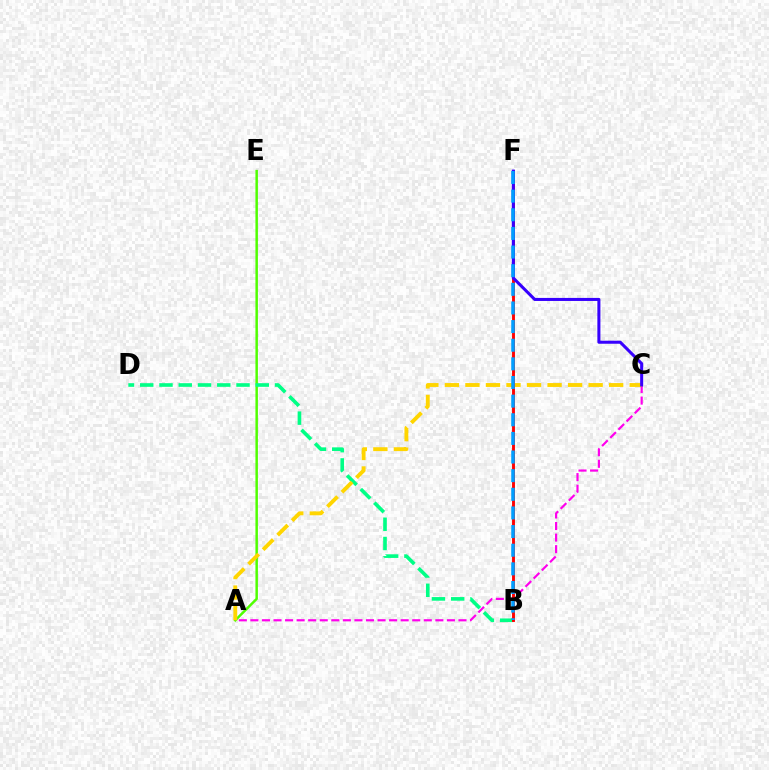{('A', 'E'): [{'color': '#4fff00', 'line_style': 'solid', 'thickness': 1.79}], ('A', 'C'): [{'color': '#ff00ed', 'line_style': 'dashed', 'thickness': 1.57}, {'color': '#ffd500', 'line_style': 'dashed', 'thickness': 2.79}], ('B', 'D'): [{'color': '#00ff86', 'line_style': 'dashed', 'thickness': 2.62}], ('B', 'F'): [{'color': '#ff0000', 'line_style': 'solid', 'thickness': 2.08}, {'color': '#009eff', 'line_style': 'dashed', 'thickness': 2.53}], ('C', 'F'): [{'color': '#3700ff', 'line_style': 'solid', 'thickness': 2.19}]}